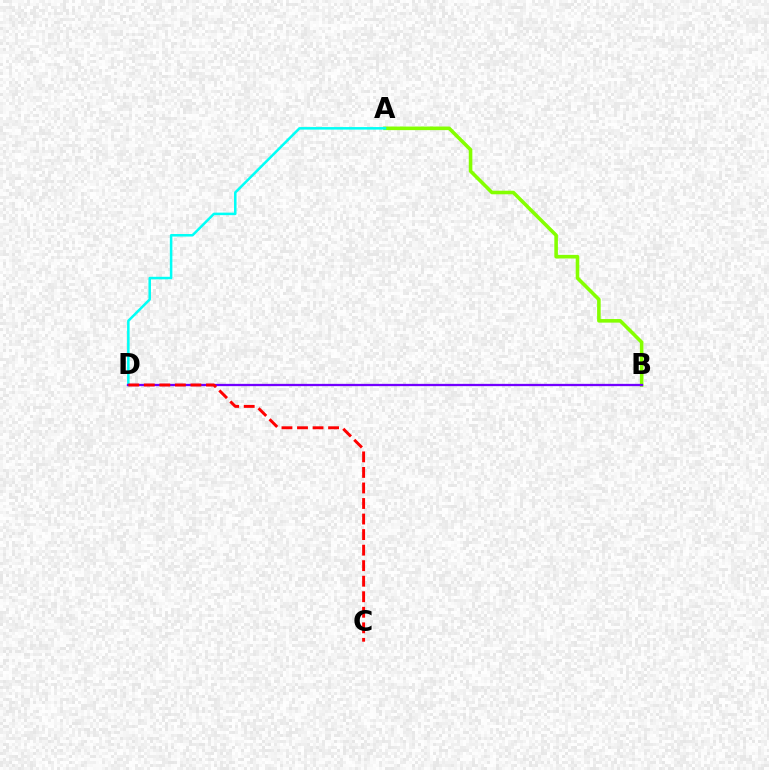{('A', 'B'): [{'color': '#84ff00', 'line_style': 'solid', 'thickness': 2.57}], ('A', 'D'): [{'color': '#00fff6', 'line_style': 'solid', 'thickness': 1.81}], ('B', 'D'): [{'color': '#7200ff', 'line_style': 'solid', 'thickness': 1.65}], ('C', 'D'): [{'color': '#ff0000', 'line_style': 'dashed', 'thickness': 2.11}]}